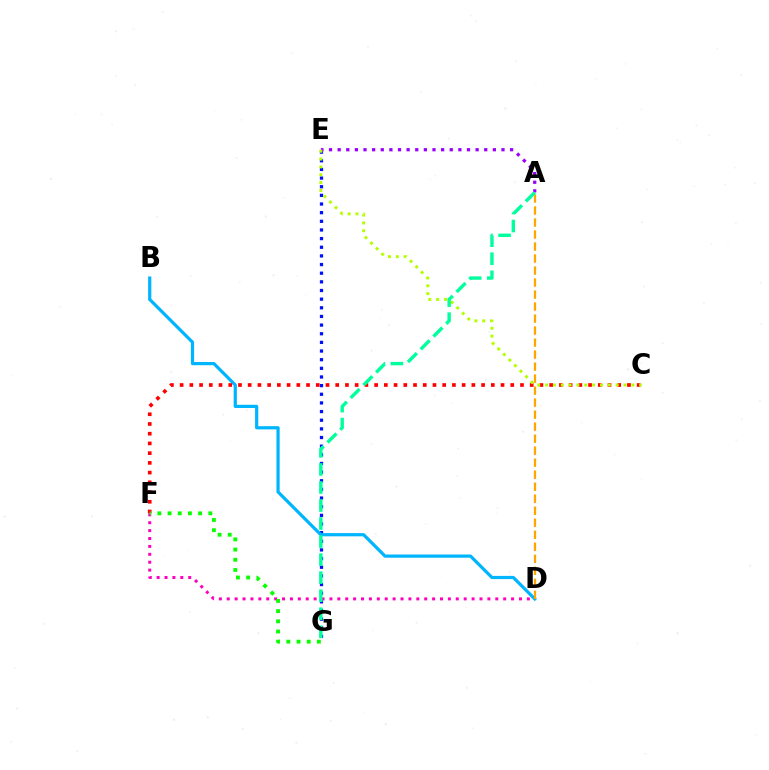{('E', 'G'): [{'color': '#0010ff', 'line_style': 'dotted', 'thickness': 2.35}], ('B', 'D'): [{'color': '#00b5ff', 'line_style': 'solid', 'thickness': 2.31}], ('A', 'D'): [{'color': '#ffa500', 'line_style': 'dashed', 'thickness': 1.63}], ('C', 'F'): [{'color': '#ff0000', 'line_style': 'dotted', 'thickness': 2.64}], ('D', 'F'): [{'color': '#ff00bd', 'line_style': 'dotted', 'thickness': 2.15}], ('A', 'E'): [{'color': '#9b00ff', 'line_style': 'dotted', 'thickness': 2.34}], ('C', 'E'): [{'color': '#b3ff00', 'line_style': 'dotted', 'thickness': 2.13}], ('A', 'G'): [{'color': '#00ff9d', 'line_style': 'dashed', 'thickness': 2.45}], ('F', 'G'): [{'color': '#08ff00', 'line_style': 'dotted', 'thickness': 2.77}]}